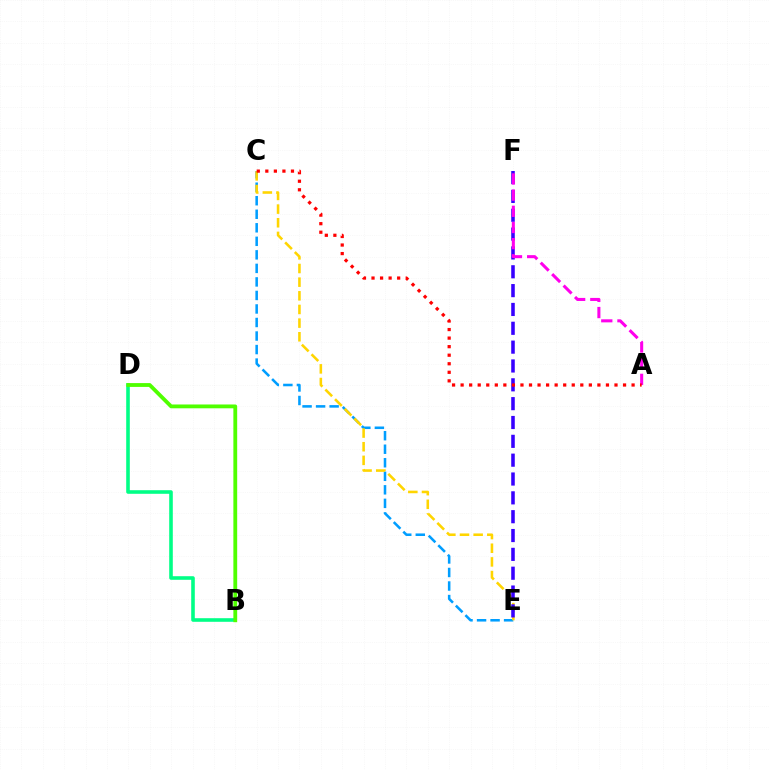{('C', 'E'): [{'color': '#009eff', 'line_style': 'dashed', 'thickness': 1.84}, {'color': '#ffd500', 'line_style': 'dashed', 'thickness': 1.85}], ('B', 'D'): [{'color': '#00ff86', 'line_style': 'solid', 'thickness': 2.59}, {'color': '#4fff00', 'line_style': 'solid', 'thickness': 2.75}], ('E', 'F'): [{'color': '#3700ff', 'line_style': 'dashed', 'thickness': 2.56}], ('A', 'F'): [{'color': '#ff00ed', 'line_style': 'dashed', 'thickness': 2.2}], ('A', 'C'): [{'color': '#ff0000', 'line_style': 'dotted', 'thickness': 2.32}]}